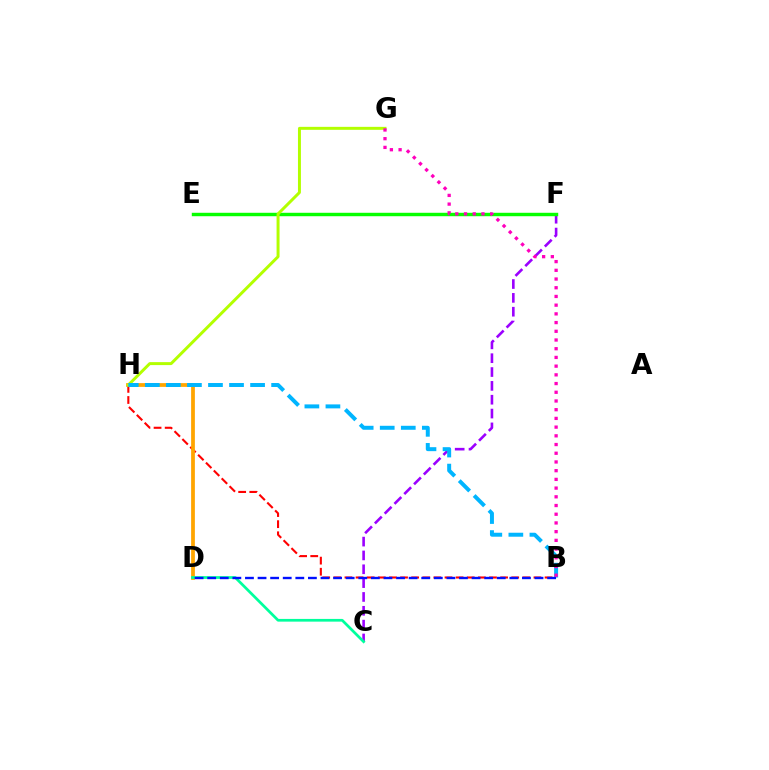{('C', 'F'): [{'color': '#9b00ff', 'line_style': 'dashed', 'thickness': 1.88}], ('B', 'H'): [{'color': '#ff0000', 'line_style': 'dashed', 'thickness': 1.51}, {'color': '#00b5ff', 'line_style': 'dashed', 'thickness': 2.86}], ('E', 'F'): [{'color': '#08ff00', 'line_style': 'solid', 'thickness': 2.47}], ('D', 'H'): [{'color': '#ffa500', 'line_style': 'solid', 'thickness': 2.71}], ('G', 'H'): [{'color': '#b3ff00', 'line_style': 'solid', 'thickness': 2.14}], ('C', 'D'): [{'color': '#00ff9d', 'line_style': 'solid', 'thickness': 1.96}], ('B', 'D'): [{'color': '#0010ff', 'line_style': 'dashed', 'thickness': 1.71}], ('B', 'G'): [{'color': '#ff00bd', 'line_style': 'dotted', 'thickness': 2.37}]}